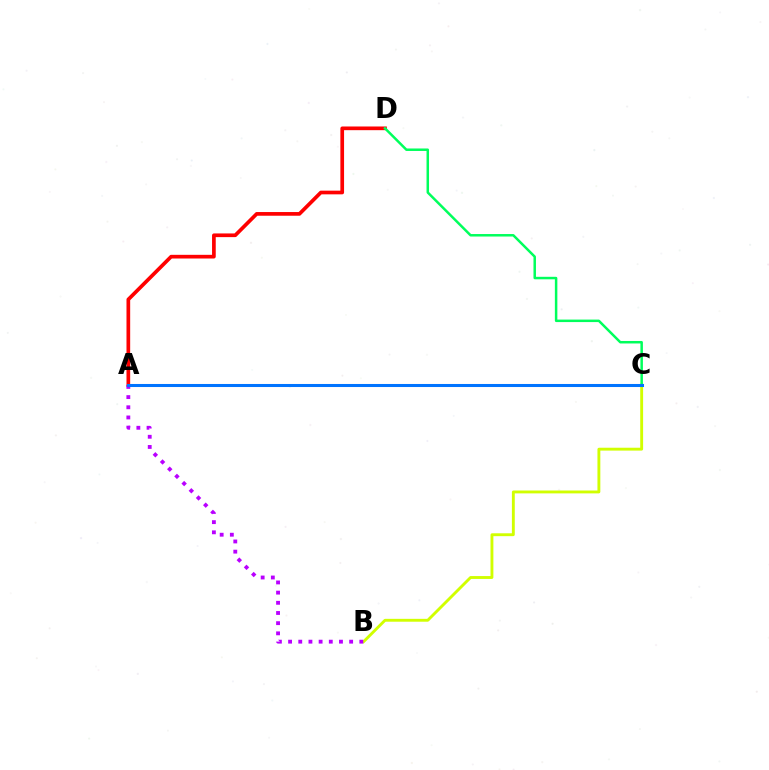{('B', 'C'): [{'color': '#d1ff00', 'line_style': 'solid', 'thickness': 2.07}], ('A', 'D'): [{'color': '#ff0000', 'line_style': 'solid', 'thickness': 2.66}], ('A', 'B'): [{'color': '#b900ff', 'line_style': 'dotted', 'thickness': 2.77}], ('C', 'D'): [{'color': '#00ff5c', 'line_style': 'solid', 'thickness': 1.79}], ('A', 'C'): [{'color': '#0074ff', 'line_style': 'solid', 'thickness': 2.19}]}